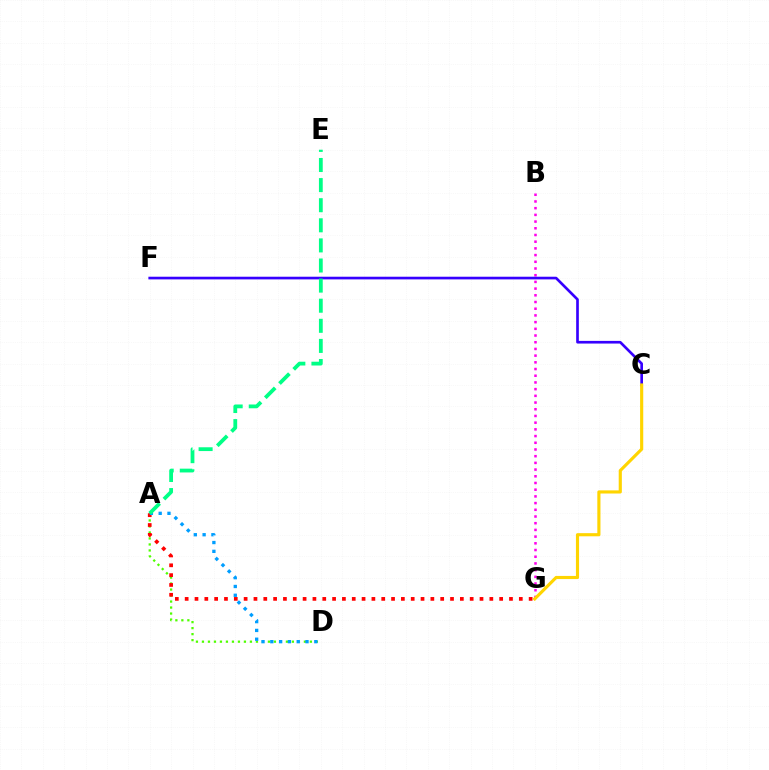{('B', 'G'): [{'color': '#ff00ed', 'line_style': 'dotted', 'thickness': 1.82}], ('C', 'F'): [{'color': '#3700ff', 'line_style': 'solid', 'thickness': 1.92}], ('A', 'D'): [{'color': '#4fff00', 'line_style': 'dotted', 'thickness': 1.63}, {'color': '#009eff', 'line_style': 'dotted', 'thickness': 2.39}], ('A', 'G'): [{'color': '#ff0000', 'line_style': 'dotted', 'thickness': 2.67}], ('A', 'E'): [{'color': '#00ff86', 'line_style': 'dashed', 'thickness': 2.73}], ('C', 'G'): [{'color': '#ffd500', 'line_style': 'solid', 'thickness': 2.26}]}